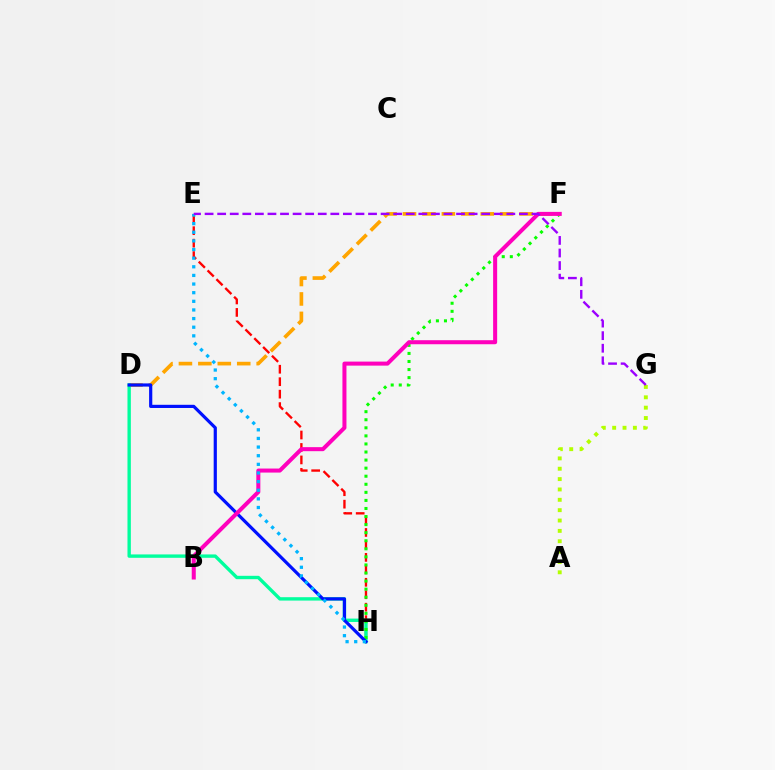{('E', 'H'): [{'color': '#ff0000', 'line_style': 'dashed', 'thickness': 1.69}, {'color': '#00b5ff', 'line_style': 'dotted', 'thickness': 2.35}], ('D', 'F'): [{'color': '#ffa500', 'line_style': 'dashed', 'thickness': 2.64}], ('D', 'H'): [{'color': '#00ff9d', 'line_style': 'solid', 'thickness': 2.43}, {'color': '#0010ff', 'line_style': 'solid', 'thickness': 2.29}], ('F', 'H'): [{'color': '#08ff00', 'line_style': 'dotted', 'thickness': 2.19}], ('A', 'G'): [{'color': '#b3ff00', 'line_style': 'dotted', 'thickness': 2.81}], ('B', 'F'): [{'color': '#ff00bd', 'line_style': 'solid', 'thickness': 2.9}], ('E', 'G'): [{'color': '#9b00ff', 'line_style': 'dashed', 'thickness': 1.71}]}